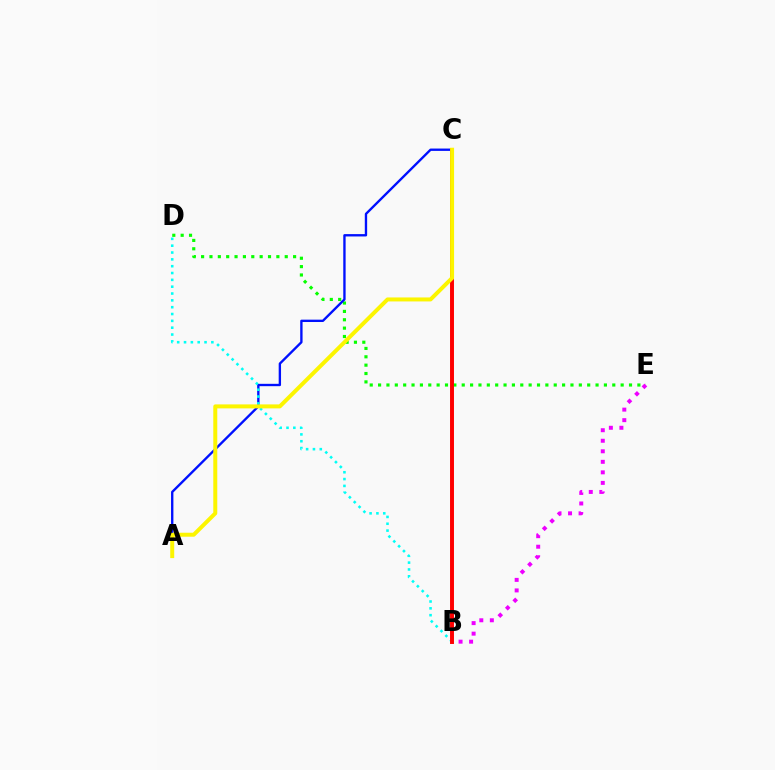{('D', 'E'): [{'color': '#08ff00', 'line_style': 'dotted', 'thickness': 2.27}], ('A', 'C'): [{'color': '#0010ff', 'line_style': 'solid', 'thickness': 1.7}, {'color': '#fcf500', 'line_style': 'solid', 'thickness': 2.87}], ('B', 'D'): [{'color': '#00fff6', 'line_style': 'dotted', 'thickness': 1.86}], ('B', 'C'): [{'color': '#ff0000', 'line_style': 'solid', 'thickness': 2.83}], ('B', 'E'): [{'color': '#ee00ff', 'line_style': 'dotted', 'thickness': 2.86}]}